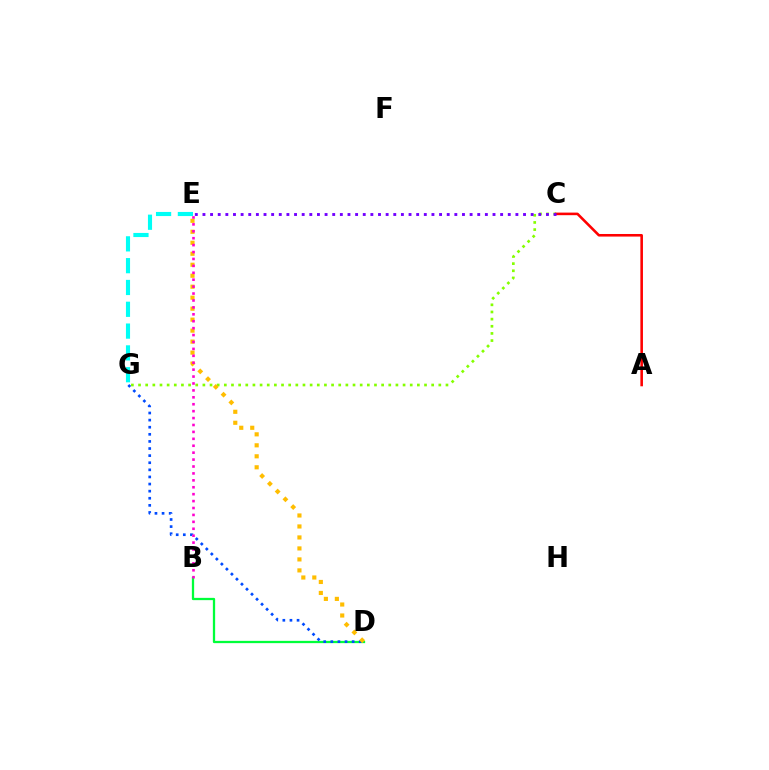{('C', 'G'): [{'color': '#84ff00', 'line_style': 'dotted', 'thickness': 1.94}], ('B', 'D'): [{'color': '#00ff39', 'line_style': 'solid', 'thickness': 1.64}], ('D', 'G'): [{'color': '#004bff', 'line_style': 'dotted', 'thickness': 1.93}], ('E', 'G'): [{'color': '#00fff6', 'line_style': 'dashed', 'thickness': 2.96}], ('A', 'C'): [{'color': '#ff0000', 'line_style': 'solid', 'thickness': 1.86}], ('D', 'E'): [{'color': '#ffbd00', 'line_style': 'dotted', 'thickness': 2.98}], ('B', 'E'): [{'color': '#ff00cf', 'line_style': 'dotted', 'thickness': 1.88}], ('C', 'E'): [{'color': '#7200ff', 'line_style': 'dotted', 'thickness': 2.07}]}